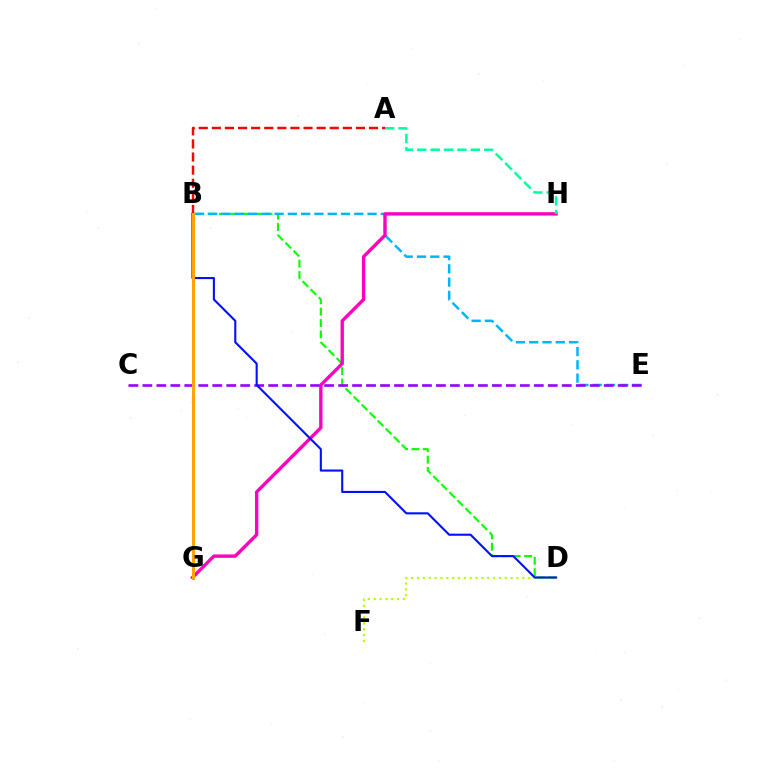{('D', 'F'): [{'color': '#b3ff00', 'line_style': 'dotted', 'thickness': 1.59}], ('A', 'B'): [{'color': '#ff0000', 'line_style': 'dashed', 'thickness': 1.78}], ('B', 'D'): [{'color': '#08ff00', 'line_style': 'dashed', 'thickness': 1.54}, {'color': '#0010ff', 'line_style': 'solid', 'thickness': 1.51}], ('B', 'E'): [{'color': '#00b5ff', 'line_style': 'dashed', 'thickness': 1.8}], ('C', 'E'): [{'color': '#9b00ff', 'line_style': 'dashed', 'thickness': 1.9}], ('G', 'H'): [{'color': '#ff00bd', 'line_style': 'solid', 'thickness': 2.42}], ('A', 'H'): [{'color': '#00ff9d', 'line_style': 'dashed', 'thickness': 1.82}], ('B', 'G'): [{'color': '#ffa500', 'line_style': 'solid', 'thickness': 2.16}]}